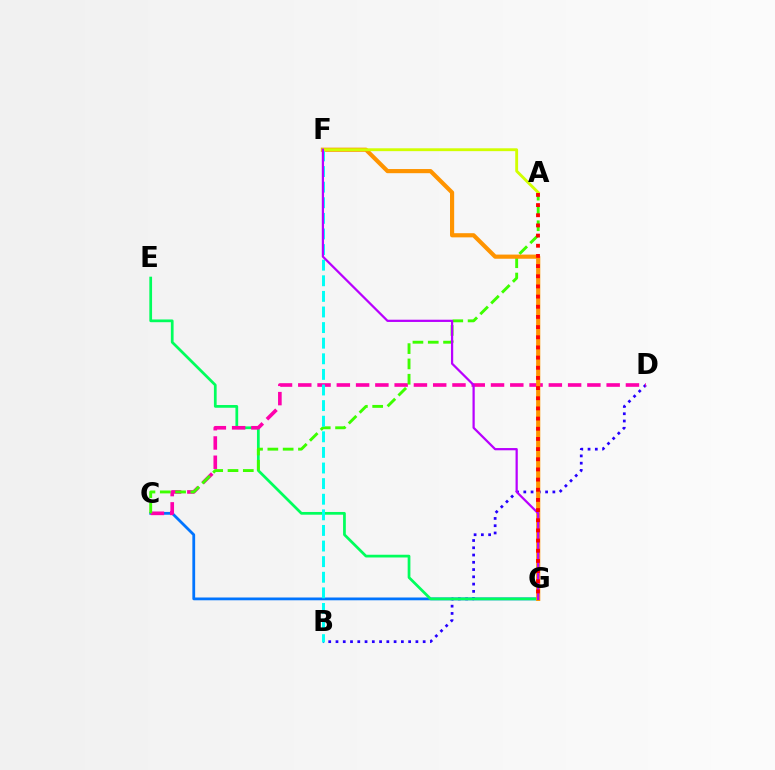{('B', 'D'): [{'color': '#2500ff', 'line_style': 'dotted', 'thickness': 1.97}], ('C', 'G'): [{'color': '#0074ff', 'line_style': 'solid', 'thickness': 2.01}], ('E', 'G'): [{'color': '#00ff5c', 'line_style': 'solid', 'thickness': 1.97}], ('C', 'D'): [{'color': '#ff00ac', 'line_style': 'dashed', 'thickness': 2.62}], ('A', 'C'): [{'color': '#3dff00', 'line_style': 'dashed', 'thickness': 2.08}], ('F', 'G'): [{'color': '#ff9400', 'line_style': 'solid', 'thickness': 3.0}, {'color': '#b900ff', 'line_style': 'solid', 'thickness': 1.61}], ('B', 'F'): [{'color': '#00fff6', 'line_style': 'dashed', 'thickness': 2.12}], ('A', 'F'): [{'color': '#d1ff00', 'line_style': 'solid', 'thickness': 2.06}], ('A', 'G'): [{'color': '#ff0000', 'line_style': 'dotted', 'thickness': 2.76}]}